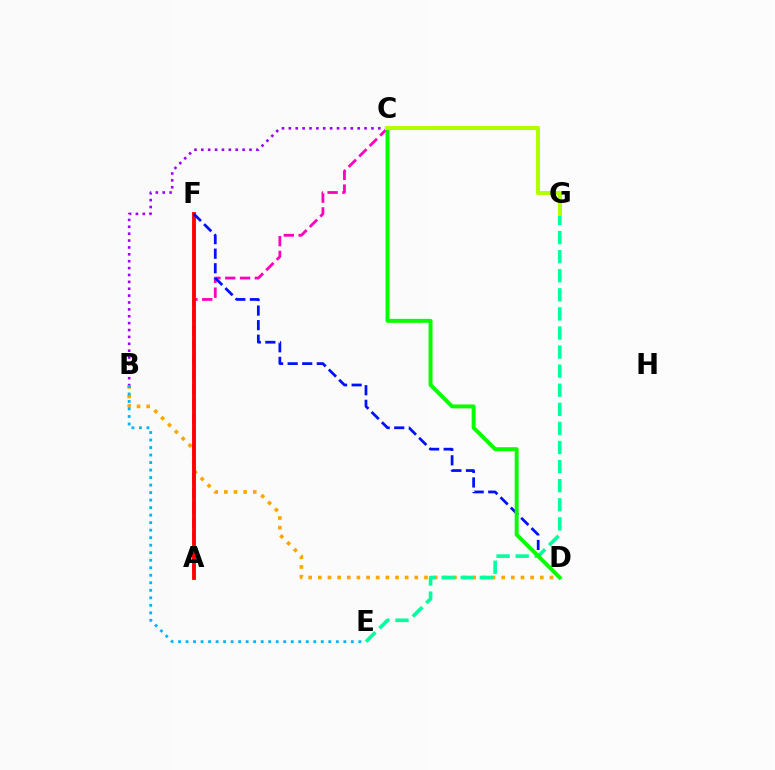{('A', 'C'): [{'color': '#ff00bd', 'line_style': 'dashed', 'thickness': 2.01}], ('B', 'C'): [{'color': '#9b00ff', 'line_style': 'dotted', 'thickness': 1.87}], ('B', 'D'): [{'color': '#ffa500', 'line_style': 'dotted', 'thickness': 2.62}], ('A', 'F'): [{'color': '#ff0000', 'line_style': 'solid', 'thickness': 2.77}], ('E', 'G'): [{'color': '#00ff9d', 'line_style': 'dashed', 'thickness': 2.59}], ('B', 'E'): [{'color': '#00b5ff', 'line_style': 'dotted', 'thickness': 2.04}], ('D', 'F'): [{'color': '#0010ff', 'line_style': 'dashed', 'thickness': 1.98}], ('C', 'D'): [{'color': '#08ff00', 'line_style': 'solid', 'thickness': 2.83}], ('C', 'G'): [{'color': '#b3ff00', 'line_style': 'solid', 'thickness': 2.92}]}